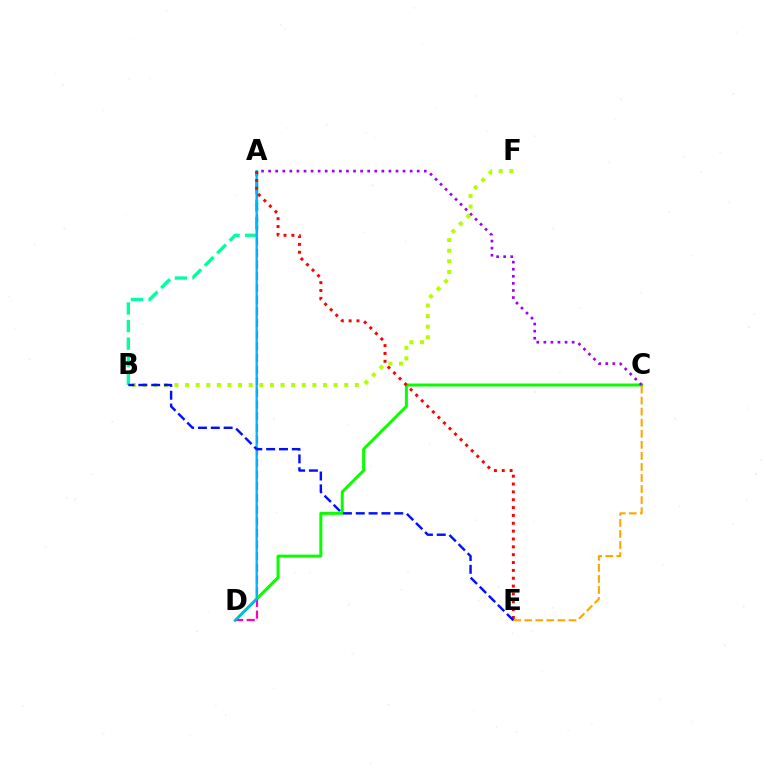{('C', 'D'): [{'color': '#08ff00', 'line_style': 'solid', 'thickness': 2.15}], ('A', 'C'): [{'color': '#9b00ff', 'line_style': 'dotted', 'thickness': 1.92}], ('A', 'B'): [{'color': '#00ff9d', 'line_style': 'dashed', 'thickness': 2.39}], ('A', 'D'): [{'color': '#ff00bd', 'line_style': 'dashed', 'thickness': 1.58}, {'color': '#00b5ff', 'line_style': 'solid', 'thickness': 1.63}], ('C', 'E'): [{'color': '#ffa500', 'line_style': 'dashed', 'thickness': 1.5}], ('A', 'E'): [{'color': '#ff0000', 'line_style': 'dotted', 'thickness': 2.13}], ('B', 'F'): [{'color': '#b3ff00', 'line_style': 'dotted', 'thickness': 2.88}], ('B', 'E'): [{'color': '#0010ff', 'line_style': 'dashed', 'thickness': 1.74}]}